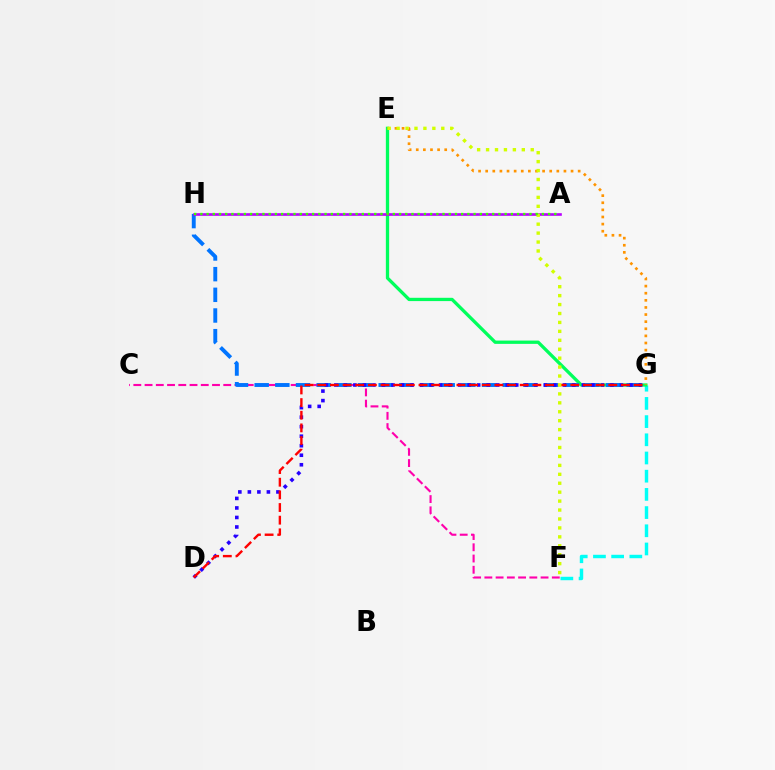{('C', 'F'): [{'color': '#ff00ac', 'line_style': 'dashed', 'thickness': 1.53}], ('F', 'G'): [{'color': '#00fff6', 'line_style': 'dashed', 'thickness': 2.47}], ('E', 'G'): [{'color': '#00ff5c', 'line_style': 'solid', 'thickness': 2.37}, {'color': '#ff9400', 'line_style': 'dotted', 'thickness': 1.93}], ('G', 'H'): [{'color': '#0074ff', 'line_style': 'dashed', 'thickness': 2.81}], ('D', 'G'): [{'color': '#2500ff', 'line_style': 'dotted', 'thickness': 2.59}, {'color': '#ff0000', 'line_style': 'dashed', 'thickness': 1.72}], ('A', 'H'): [{'color': '#b900ff', 'line_style': 'solid', 'thickness': 1.9}, {'color': '#3dff00', 'line_style': 'dotted', 'thickness': 1.69}], ('E', 'F'): [{'color': '#d1ff00', 'line_style': 'dotted', 'thickness': 2.43}]}